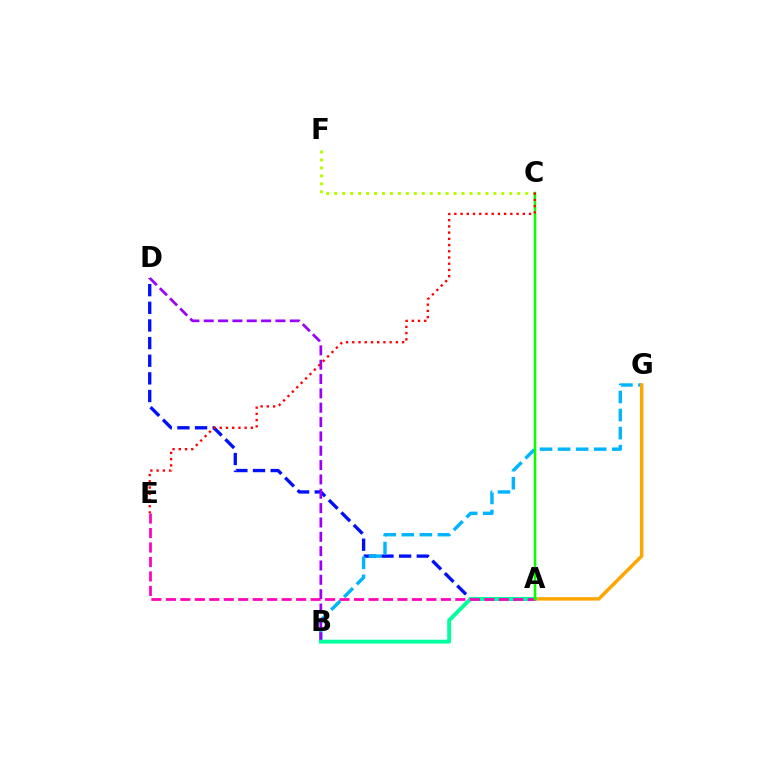{('C', 'F'): [{'color': '#b3ff00', 'line_style': 'dotted', 'thickness': 2.16}], ('A', 'D'): [{'color': '#0010ff', 'line_style': 'dashed', 'thickness': 2.4}], ('B', 'G'): [{'color': '#00b5ff', 'line_style': 'dashed', 'thickness': 2.45}], ('A', 'G'): [{'color': '#ffa500', 'line_style': 'solid', 'thickness': 2.48}], ('B', 'D'): [{'color': '#9b00ff', 'line_style': 'dashed', 'thickness': 1.95}], ('A', 'B'): [{'color': '#00ff9d', 'line_style': 'solid', 'thickness': 2.79}], ('A', 'E'): [{'color': '#ff00bd', 'line_style': 'dashed', 'thickness': 1.97}], ('A', 'C'): [{'color': '#08ff00', 'line_style': 'solid', 'thickness': 1.8}], ('C', 'E'): [{'color': '#ff0000', 'line_style': 'dotted', 'thickness': 1.69}]}